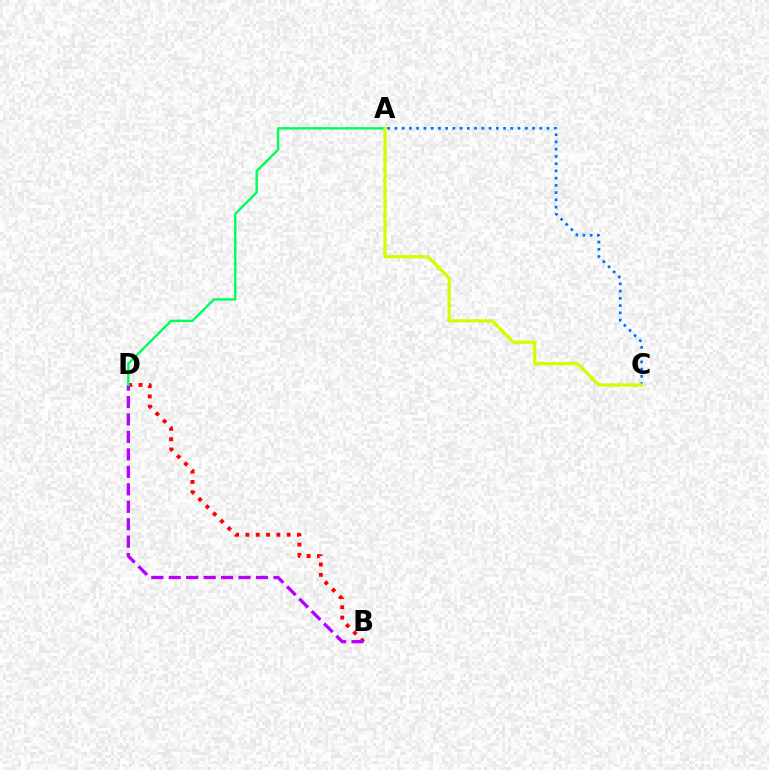{('B', 'D'): [{'color': '#ff0000', 'line_style': 'dotted', 'thickness': 2.81}, {'color': '#b900ff', 'line_style': 'dashed', 'thickness': 2.37}], ('A', 'C'): [{'color': '#0074ff', 'line_style': 'dotted', 'thickness': 1.97}, {'color': '#d1ff00', 'line_style': 'solid', 'thickness': 2.32}], ('A', 'D'): [{'color': '#00ff5c', 'line_style': 'solid', 'thickness': 1.74}]}